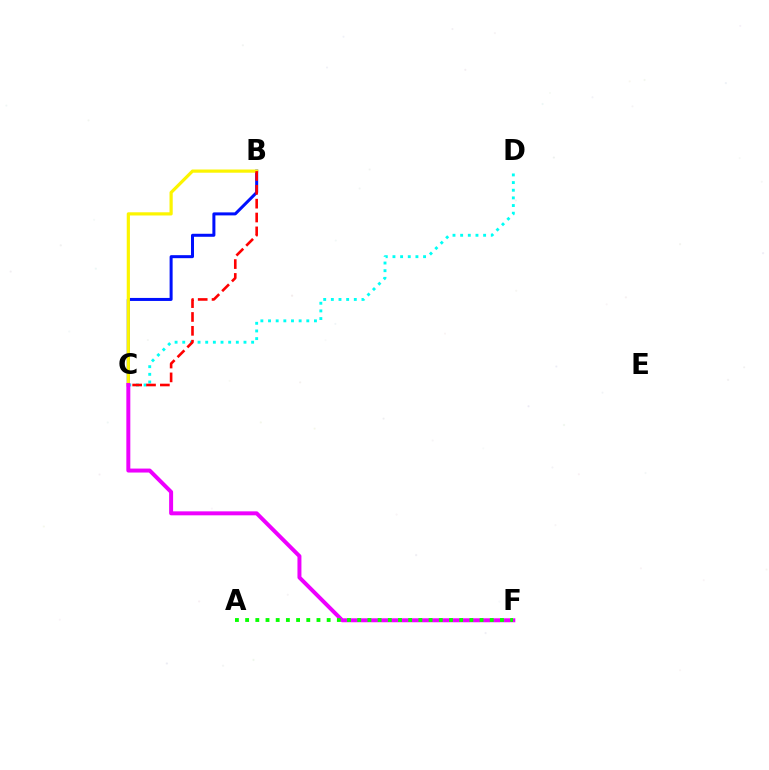{('C', 'D'): [{'color': '#00fff6', 'line_style': 'dotted', 'thickness': 2.08}], ('B', 'C'): [{'color': '#0010ff', 'line_style': 'solid', 'thickness': 2.17}, {'color': '#fcf500', 'line_style': 'solid', 'thickness': 2.3}, {'color': '#ff0000', 'line_style': 'dashed', 'thickness': 1.88}], ('C', 'F'): [{'color': '#ee00ff', 'line_style': 'solid', 'thickness': 2.86}], ('A', 'F'): [{'color': '#08ff00', 'line_style': 'dotted', 'thickness': 2.77}]}